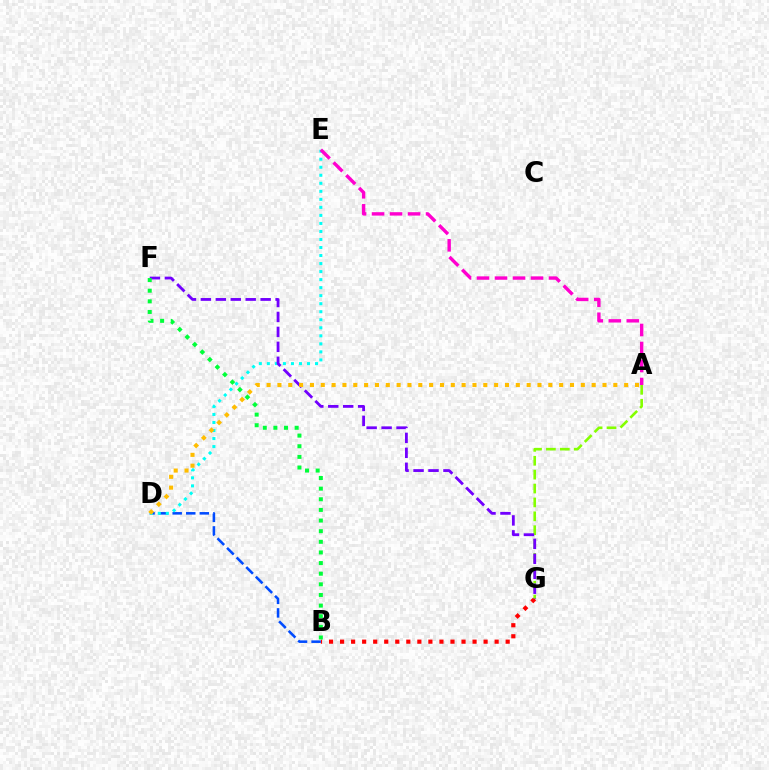{('B', 'G'): [{'color': '#ff0000', 'line_style': 'dotted', 'thickness': 3.0}], ('B', 'D'): [{'color': '#004bff', 'line_style': 'dashed', 'thickness': 1.84}], ('D', 'E'): [{'color': '#00fff6', 'line_style': 'dotted', 'thickness': 2.18}], ('A', 'G'): [{'color': '#84ff00', 'line_style': 'dashed', 'thickness': 1.89}], ('F', 'G'): [{'color': '#7200ff', 'line_style': 'dashed', 'thickness': 2.03}], ('A', 'D'): [{'color': '#ffbd00', 'line_style': 'dotted', 'thickness': 2.94}], ('B', 'F'): [{'color': '#00ff39', 'line_style': 'dotted', 'thickness': 2.89}], ('A', 'E'): [{'color': '#ff00cf', 'line_style': 'dashed', 'thickness': 2.45}]}